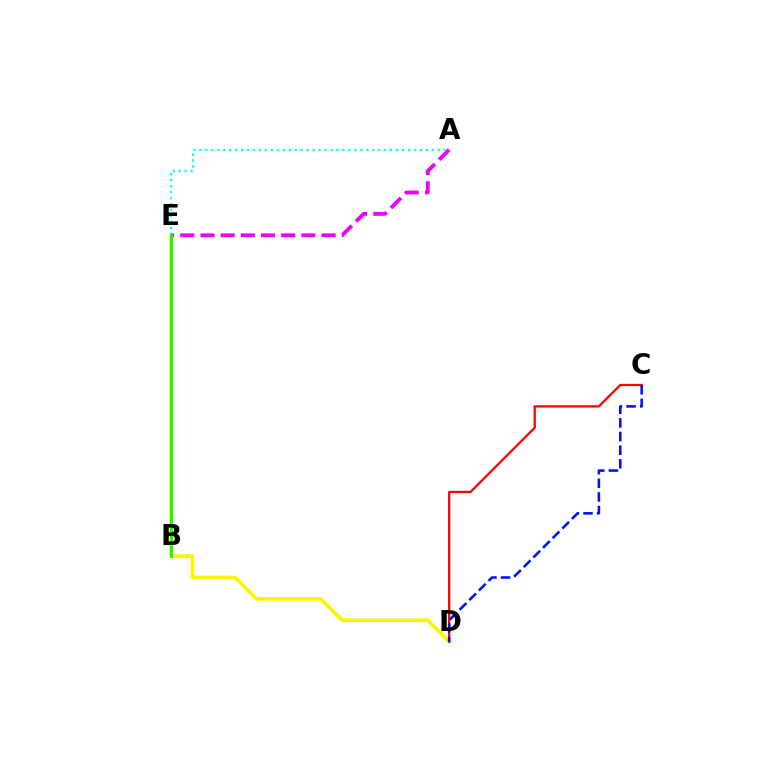{('D', 'E'): [{'color': '#fcf500', 'line_style': 'solid', 'thickness': 2.59}], ('C', 'D'): [{'color': '#ff0000', 'line_style': 'solid', 'thickness': 1.65}, {'color': '#0010ff', 'line_style': 'dashed', 'thickness': 1.85}], ('A', 'E'): [{'color': '#ee00ff', 'line_style': 'dashed', 'thickness': 2.74}, {'color': '#00fff6', 'line_style': 'dotted', 'thickness': 1.62}], ('B', 'E'): [{'color': '#08ff00', 'line_style': 'solid', 'thickness': 1.99}]}